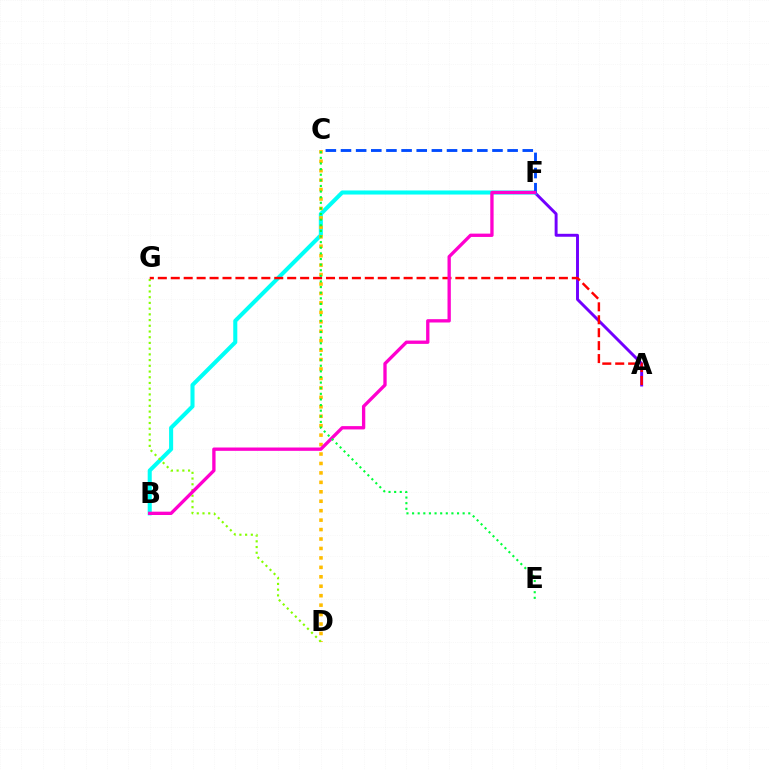{('A', 'F'): [{'color': '#7200ff', 'line_style': 'solid', 'thickness': 2.11}], ('B', 'F'): [{'color': '#00fff6', 'line_style': 'solid', 'thickness': 2.92}, {'color': '#ff00cf', 'line_style': 'solid', 'thickness': 2.39}], ('C', 'D'): [{'color': '#ffbd00', 'line_style': 'dotted', 'thickness': 2.57}], ('C', 'F'): [{'color': '#004bff', 'line_style': 'dashed', 'thickness': 2.06}], ('D', 'G'): [{'color': '#84ff00', 'line_style': 'dotted', 'thickness': 1.55}], ('A', 'G'): [{'color': '#ff0000', 'line_style': 'dashed', 'thickness': 1.76}], ('C', 'E'): [{'color': '#00ff39', 'line_style': 'dotted', 'thickness': 1.53}]}